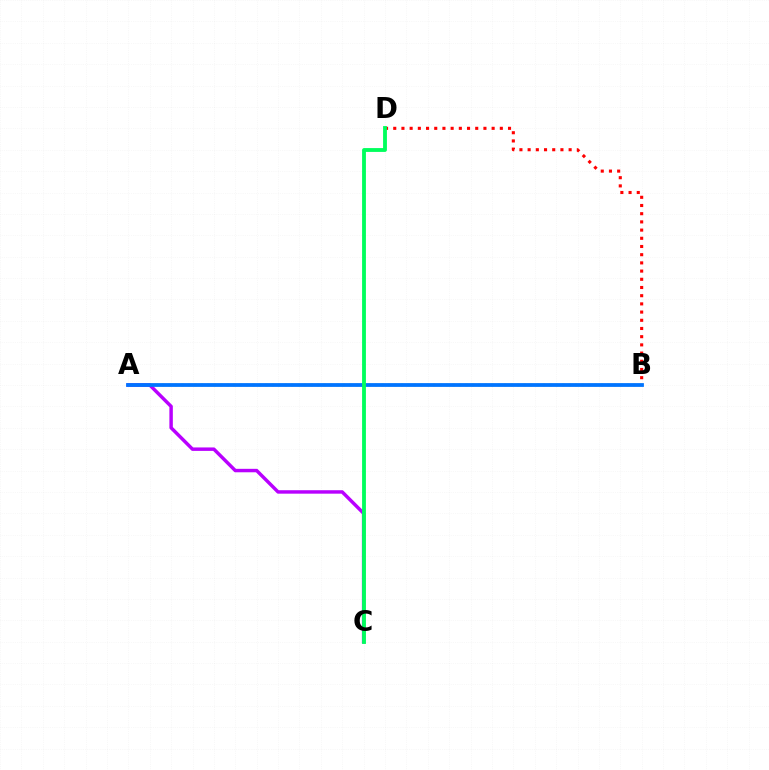{('B', 'D'): [{'color': '#ff0000', 'line_style': 'dotted', 'thickness': 2.23}], ('A', 'B'): [{'color': '#d1ff00', 'line_style': 'dotted', 'thickness': 1.75}, {'color': '#0074ff', 'line_style': 'solid', 'thickness': 2.72}], ('A', 'C'): [{'color': '#b900ff', 'line_style': 'solid', 'thickness': 2.49}], ('C', 'D'): [{'color': '#00ff5c', 'line_style': 'solid', 'thickness': 2.76}]}